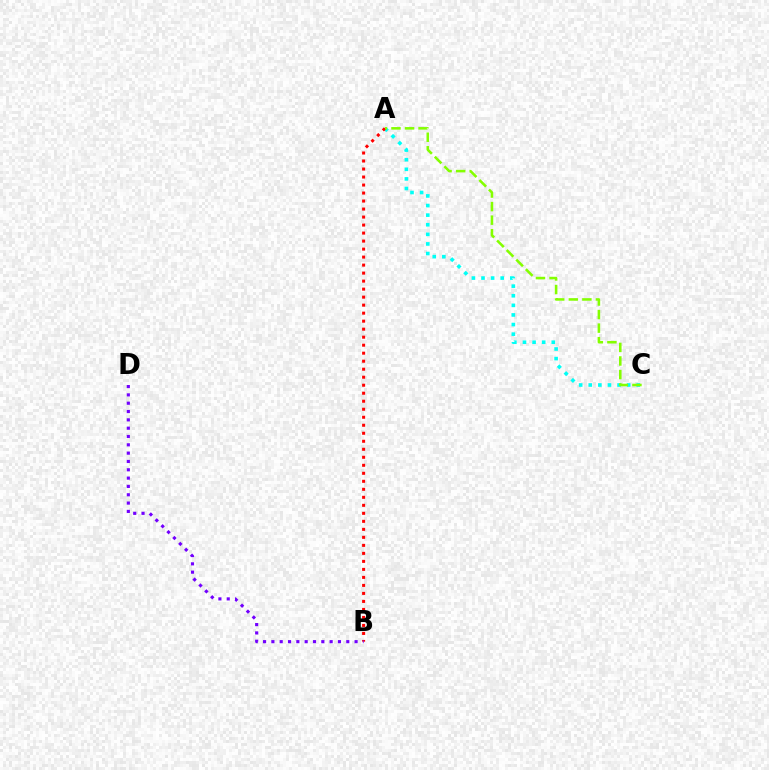{('A', 'C'): [{'color': '#00fff6', 'line_style': 'dotted', 'thickness': 2.61}, {'color': '#84ff00', 'line_style': 'dashed', 'thickness': 1.84}], ('A', 'B'): [{'color': '#ff0000', 'line_style': 'dotted', 'thickness': 2.18}], ('B', 'D'): [{'color': '#7200ff', 'line_style': 'dotted', 'thickness': 2.26}]}